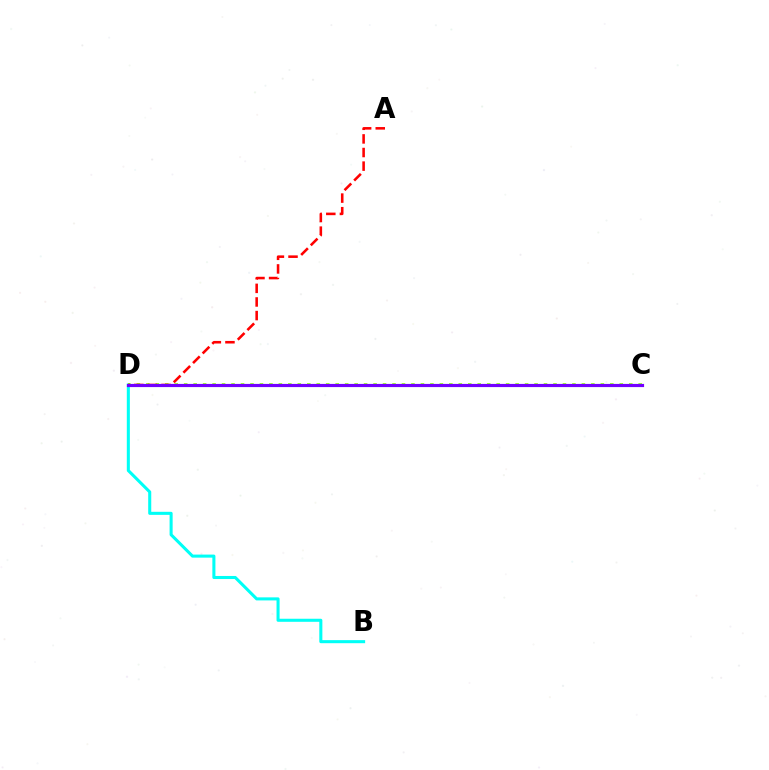{('B', 'D'): [{'color': '#00fff6', 'line_style': 'solid', 'thickness': 2.2}], ('C', 'D'): [{'color': '#84ff00', 'line_style': 'dotted', 'thickness': 2.57}, {'color': '#7200ff', 'line_style': 'solid', 'thickness': 2.28}], ('A', 'D'): [{'color': '#ff0000', 'line_style': 'dashed', 'thickness': 1.85}]}